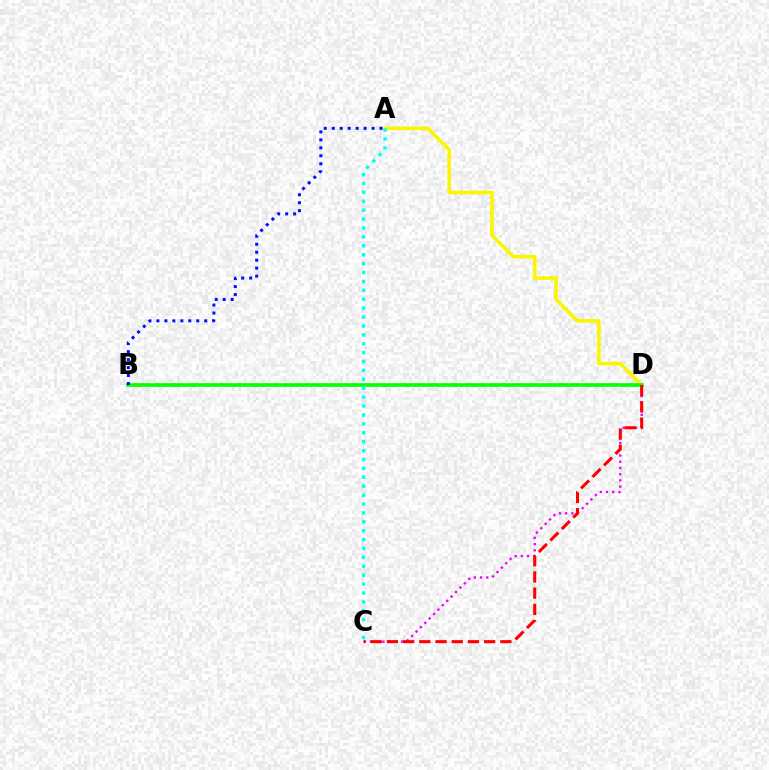{('C', 'D'): [{'color': '#ee00ff', 'line_style': 'dotted', 'thickness': 1.69}, {'color': '#ff0000', 'line_style': 'dashed', 'thickness': 2.2}], ('A', 'D'): [{'color': '#fcf500', 'line_style': 'solid', 'thickness': 2.58}], ('B', 'D'): [{'color': '#08ff00', 'line_style': 'solid', 'thickness': 2.63}], ('A', 'C'): [{'color': '#00fff6', 'line_style': 'dotted', 'thickness': 2.42}], ('A', 'B'): [{'color': '#0010ff', 'line_style': 'dotted', 'thickness': 2.17}]}